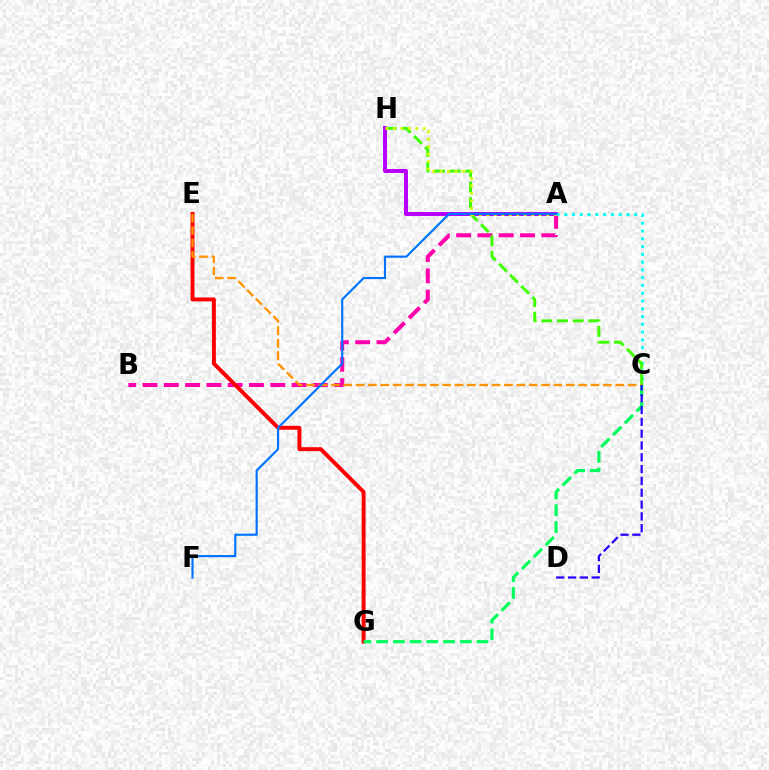{('A', 'B'): [{'color': '#ff00ac', 'line_style': 'dashed', 'thickness': 2.89}], ('E', 'G'): [{'color': '#ff0000', 'line_style': 'solid', 'thickness': 2.83}], ('A', 'H'): [{'color': '#b900ff', 'line_style': 'solid', 'thickness': 2.88}, {'color': '#d1ff00', 'line_style': 'dotted', 'thickness': 2.03}], ('A', 'C'): [{'color': '#00fff6', 'line_style': 'dotted', 'thickness': 2.11}], ('C', 'H'): [{'color': '#3dff00', 'line_style': 'dashed', 'thickness': 2.13}], ('C', 'E'): [{'color': '#ff9400', 'line_style': 'dashed', 'thickness': 1.68}], ('C', 'G'): [{'color': '#00ff5c', 'line_style': 'dashed', 'thickness': 2.27}], ('A', 'F'): [{'color': '#0074ff', 'line_style': 'solid', 'thickness': 1.55}], ('C', 'D'): [{'color': '#2500ff', 'line_style': 'dashed', 'thickness': 1.61}]}